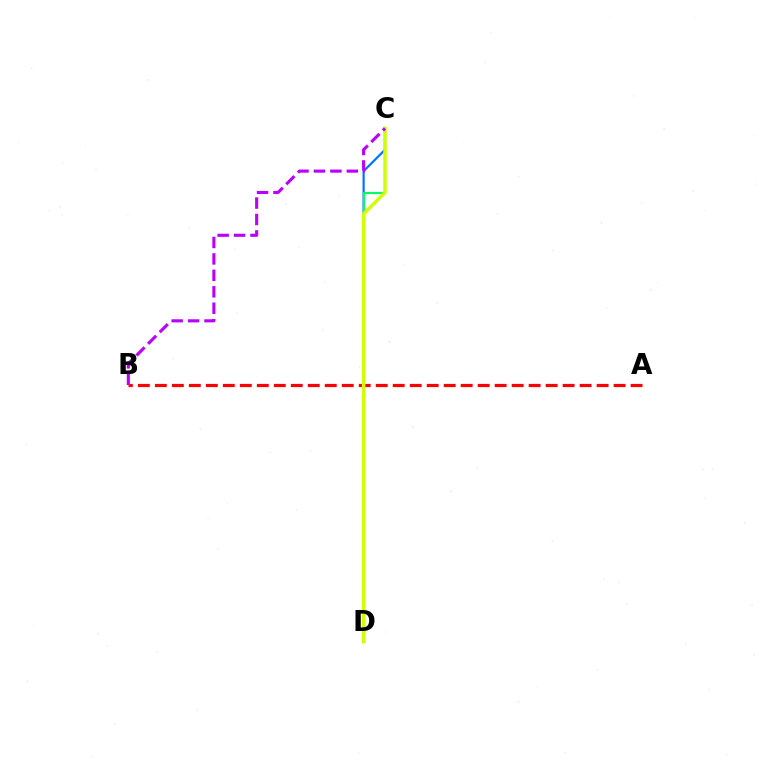{('A', 'B'): [{'color': '#ff0000', 'line_style': 'dashed', 'thickness': 2.31}], ('C', 'D'): [{'color': '#0074ff', 'line_style': 'solid', 'thickness': 1.57}, {'color': '#00ff5c', 'line_style': 'solid', 'thickness': 1.54}, {'color': '#d1ff00', 'line_style': 'solid', 'thickness': 2.46}], ('B', 'C'): [{'color': '#b900ff', 'line_style': 'dashed', 'thickness': 2.23}]}